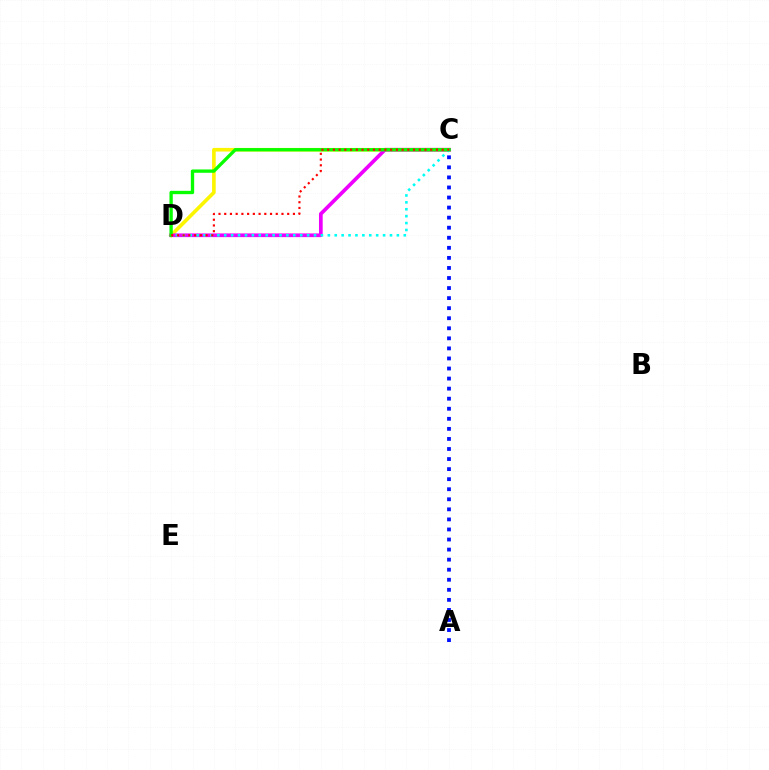{('C', 'D'): [{'color': '#fcf500', 'line_style': 'solid', 'thickness': 2.61}, {'color': '#ee00ff', 'line_style': 'solid', 'thickness': 2.67}, {'color': '#00fff6', 'line_style': 'dotted', 'thickness': 1.88}, {'color': '#08ff00', 'line_style': 'solid', 'thickness': 2.4}, {'color': '#ff0000', 'line_style': 'dotted', 'thickness': 1.56}], ('A', 'C'): [{'color': '#0010ff', 'line_style': 'dotted', 'thickness': 2.73}]}